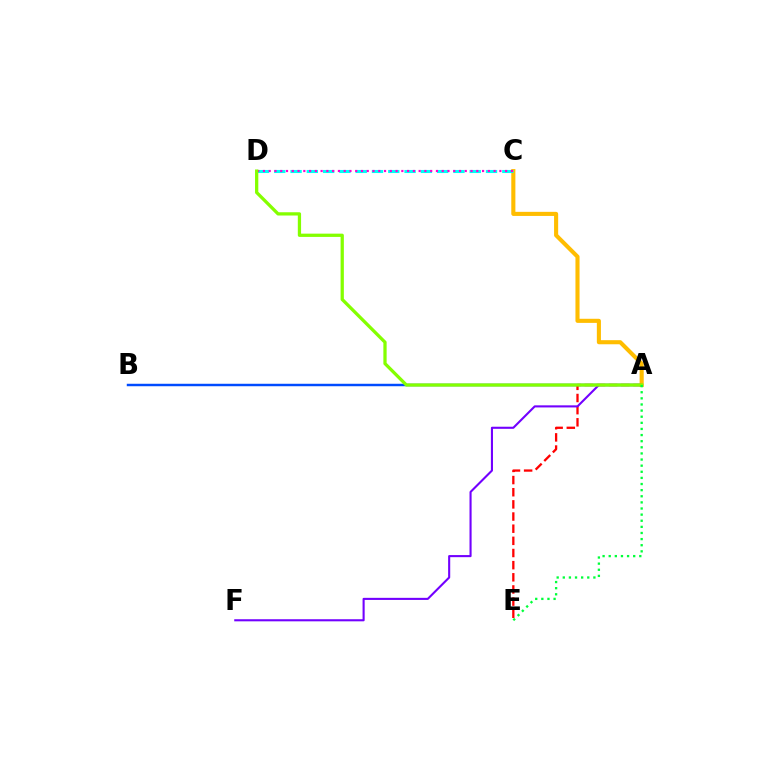{('A', 'B'): [{'color': '#004bff', 'line_style': 'solid', 'thickness': 1.77}], ('A', 'C'): [{'color': '#ffbd00', 'line_style': 'solid', 'thickness': 2.95}], ('C', 'D'): [{'color': '#00fff6', 'line_style': 'dashed', 'thickness': 2.21}, {'color': '#ff00cf', 'line_style': 'dotted', 'thickness': 1.57}], ('A', 'E'): [{'color': '#ff0000', 'line_style': 'dashed', 'thickness': 1.65}, {'color': '#00ff39', 'line_style': 'dotted', 'thickness': 1.66}], ('A', 'F'): [{'color': '#7200ff', 'line_style': 'solid', 'thickness': 1.51}], ('A', 'D'): [{'color': '#84ff00', 'line_style': 'solid', 'thickness': 2.35}]}